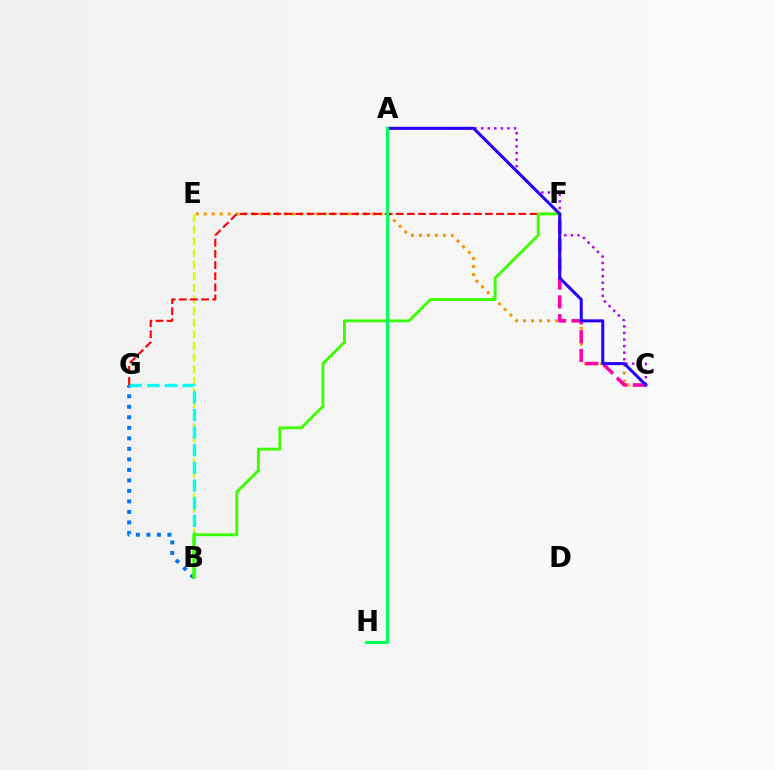{('B', 'G'): [{'color': '#0074ff', 'line_style': 'dotted', 'thickness': 2.86}, {'color': '#00fff6', 'line_style': 'dashed', 'thickness': 2.4}], ('A', 'C'): [{'color': '#b900ff', 'line_style': 'dotted', 'thickness': 1.79}, {'color': '#2500ff', 'line_style': 'solid', 'thickness': 2.18}], ('B', 'E'): [{'color': '#d1ff00', 'line_style': 'dashed', 'thickness': 1.58}], ('C', 'E'): [{'color': '#ff9400', 'line_style': 'dotted', 'thickness': 2.17}], ('C', 'F'): [{'color': '#ff00ac', 'line_style': 'dashed', 'thickness': 2.55}], ('F', 'G'): [{'color': '#ff0000', 'line_style': 'dashed', 'thickness': 1.51}], ('B', 'F'): [{'color': '#3dff00', 'line_style': 'solid', 'thickness': 2.08}], ('A', 'H'): [{'color': '#00ff5c', 'line_style': 'solid', 'thickness': 2.22}]}